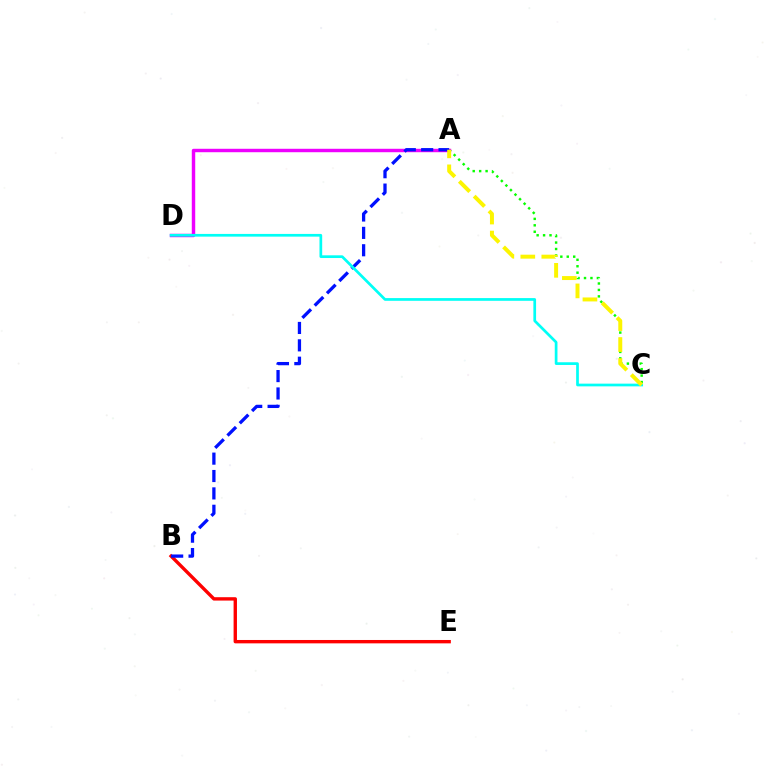{('B', 'E'): [{'color': '#ff0000', 'line_style': 'solid', 'thickness': 2.43}], ('A', 'C'): [{'color': '#08ff00', 'line_style': 'dotted', 'thickness': 1.75}, {'color': '#fcf500', 'line_style': 'dashed', 'thickness': 2.85}], ('A', 'D'): [{'color': '#ee00ff', 'line_style': 'solid', 'thickness': 2.47}], ('A', 'B'): [{'color': '#0010ff', 'line_style': 'dashed', 'thickness': 2.36}], ('C', 'D'): [{'color': '#00fff6', 'line_style': 'solid', 'thickness': 1.95}]}